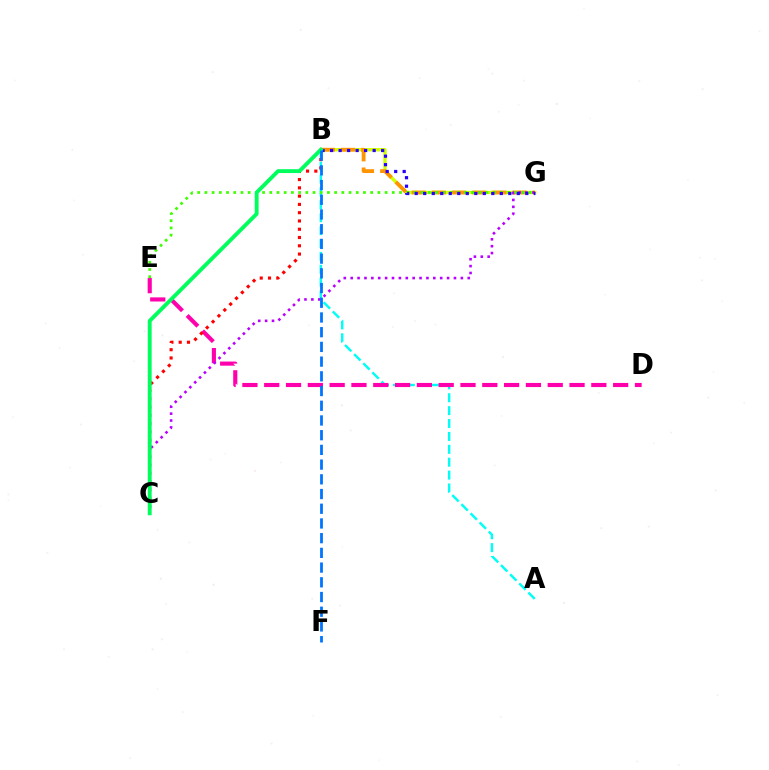{('A', 'B'): [{'color': '#00fff6', 'line_style': 'dashed', 'thickness': 1.75}], ('D', 'E'): [{'color': '#ff00ac', 'line_style': 'dashed', 'thickness': 2.96}], ('B', 'G'): [{'color': '#d1ff00', 'line_style': 'solid', 'thickness': 2.44}, {'color': '#ff9400', 'line_style': 'dashed', 'thickness': 2.74}, {'color': '#2500ff', 'line_style': 'dotted', 'thickness': 2.31}], ('C', 'G'): [{'color': '#b900ff', 'line_style': 'dotted', 'thickness': 1.87}], ('E', 'G'): [{'color': '#3dff00', 'line_style': 'dotted', 'thickness': 1.96}], ('B', 'C'): [{'color': '#ff0000', 'line_style': 'dotted', 'thickness': 2.25}, {'color': '#00ff5c', 'line_style': 'solid', 'thickness': 2.79}], ('B', 'F'): [{'color': '#0074ff', 'line_style': 'dashed', 'thickness': 2.0}]}